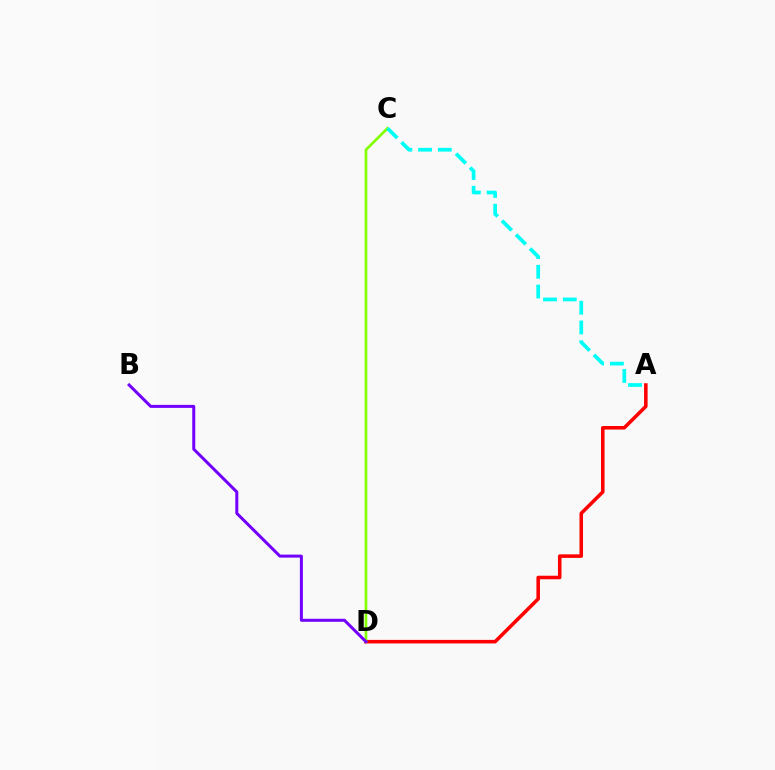{('A', 'D'): [{'color': '#ff0000', 'line_style': 'solid', 'thickness': 2.55}], ('C', 'D'): [{'color': '#84ff00', 'line_style': 'solid', 'thickness': 1.93}], ('A', 'C'): [{'color': '#00fff6', 'line_style': 'dashed', 'thickness': 2.68}], ('B', 'D'): [{'color': '#7200ff', 'line_style': 'solid', 'thickness': 2.16}]}